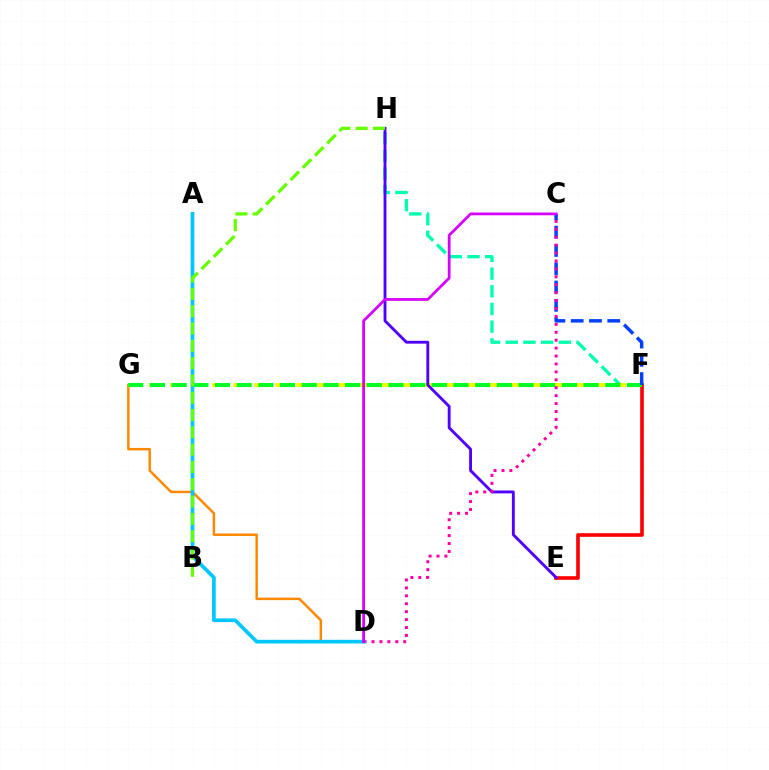{('F', 'H'): [{'color': '#00ffaf', 'line_style': 'dashed', 'thickness': 2.4}], ('D', 'G'): [{'color': '#ff8800', 'line_style': 'solid', 'thickness': 1.77}], ('F', 'G'): [{'color': '#eeff00', 'line_style': 'dashed', 'thickness': 2.86}, {'color': '#00ff27', 'line_style': 'dashed', 'thickness': 2.95}], ('E', 'F'): [{'color': '#ff0000', 'line_style': 'solid', 'thickness': 2.62}], ('C', 'F'): [{'color': '#003fff', 'line_style': 'dashed', 'thickness': 2.48}], ('E', 'H'): [{'color': '#4f00ff', 'line_style': 'solid', 'thickness': 2.07}], ('C', 'D'): [{'color': '#ff00a0', 'line_style': 'dotted', 'thickness': 2.15}, {'color': '#d600ff', 'line_style': 'solid', 'thickness': 1.99}], ('A', 'D'): [{'color': '#00c7ff', 'line_style': 'solid', 'thickness': 2.67}], ('B', 'H'): [{'color': '#66ff00', 'line_style': 'dashed', 'thickness': 2.35}]}